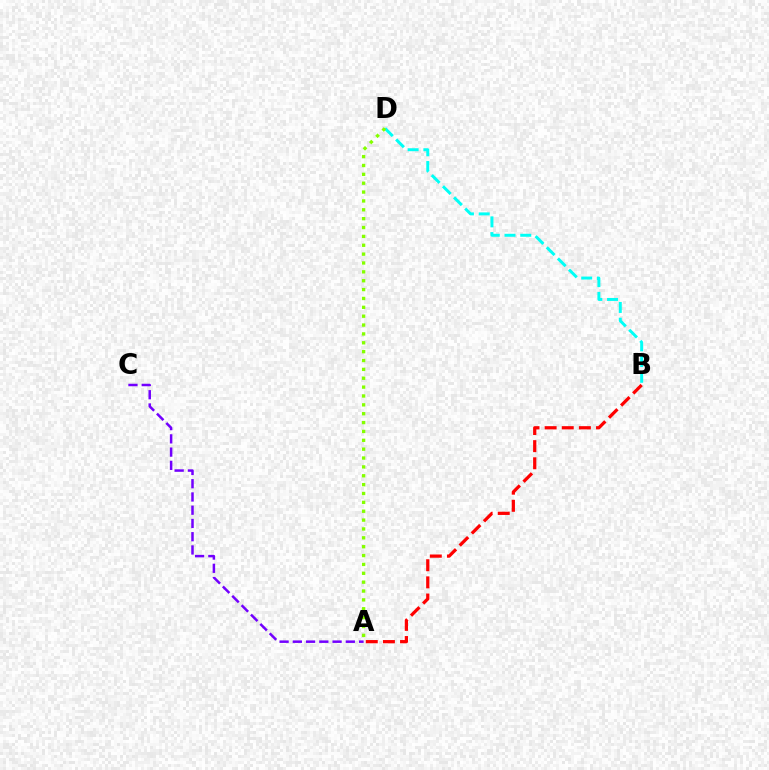{('B', 'D'): [{'color': '#00fff6', 'line_style': 'dashed', 'thickness': 2.14}], ('A', 'D'): [{'color': '#84ff00', 'line_style': 'dotted', 'thickness': 2.41}], ('A', 'B'): [{'color': '#ff0000', 'line_style': 'dashed', 'thickness': 2.33}], ('A', 'C'): [{'color': '#7200ff', 'line_style': 'dashed', 'thickness': 1.8}]}